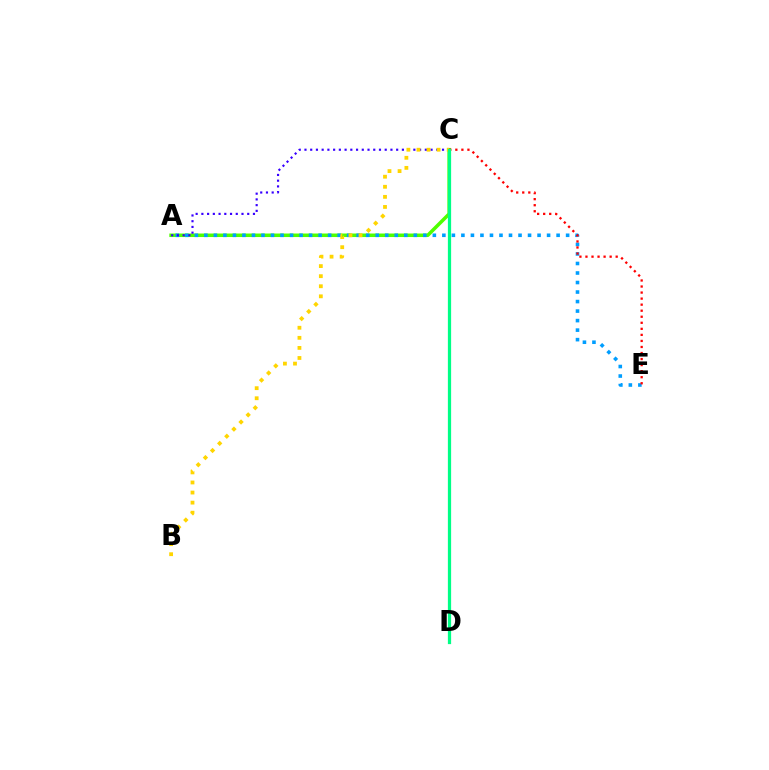{('C', 'D'): [{'color': '#ff00ed', 'line_style': 'dashed', 'thickness': 2.0}, {'color': '#00ff86', 'line_style': 'solid', 'thickness': 2.34}], ('A', 'C'): [{'color': '#4fff00', 'line_style': 'solid', 'thickness': 2.55}, {'color': '#3700ff', 'line_style': 'dotted', 'thickness': 1.56}], ('A', 'E'): [{'color': '#009eff', 'line_style': 'dotted', 'thickness': 2.59}], ('C', 'E'): [{'color': '#ff0000', 'line_style': 'dotted', 'thickness': 1.64}], ('B', 'C'): [{'color': '#ffd500', 'line_style': 'dotted', 'thickness': 2.74}]}